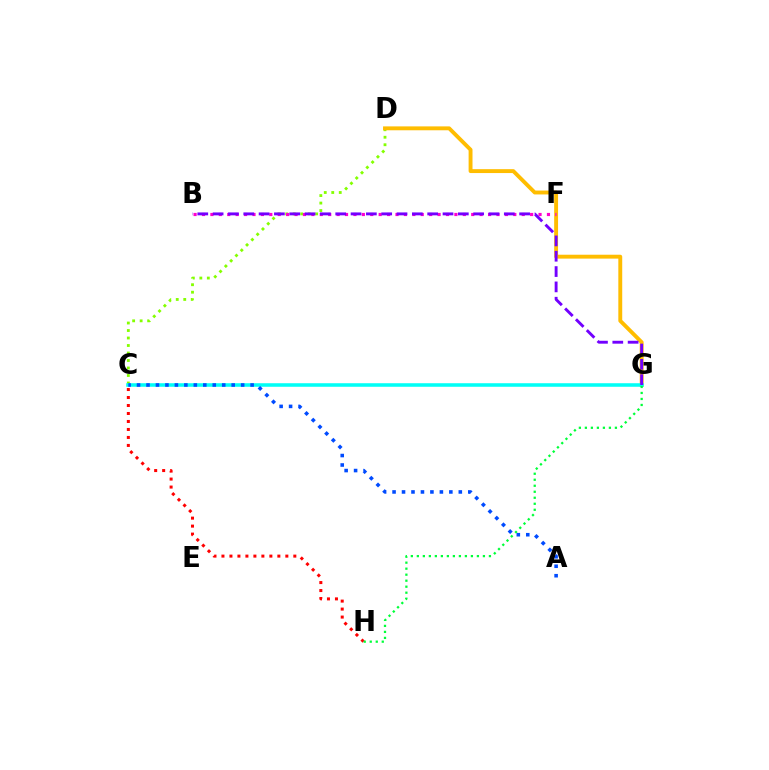{('C', 'H'): [{'color': '#ff0000', 'line_style': 'dotted', 'thickness': 2.17}], ('C', 'D'): [{'color': '#84ff00', 'line_style': 'dotted', 'thickness': 2.04}], ('D', 'G'): [{'color': '#ffbd00', 'line_style': 'solid', 'thickness': 2.8}], ('B', 'F'): [{'color': '#ff00cf', 'line_style': 'dotted', 'thickness': 2.29}], ('C', 'G'): [{'color': '#00fff6', 'line_style': 'solid', 'thickness': 2.55}], ('G', 'H'): [{'color': '#00ff39', 'line_style': 'dotted', 'thickness': 1.63}], ('A', 'C'): [{'color': '#004bff', 'line_style': 'dotted', 'thickness': 2.57}], ('B', 'G'): [{'color': '#7200ff', 'line_style': 'dashed', 'thickness': 2.08}]}